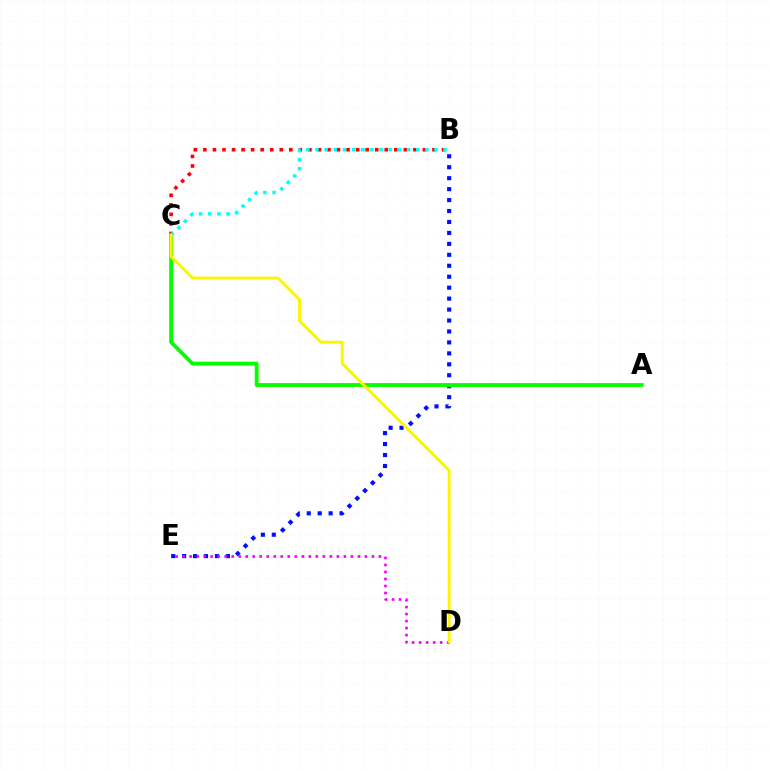{('B', 'E'): [{'color': '#0010ff', 'line_style': 'dotted', 'thickness': 2.98}], ('B', 'C'): [{'color': '#ff0000', 'line_style': 'dotted', 'thickness': 2.59}, {'color': '#00fff6', 'line_style': 'dotted', 'thickness': 2.49}], ('D', 'E'): [{'color': '#ee00ff', 'line_style': 'dotted', 'thickness': 1.9}], ('A', 'C'): [{'color': '#08ff00', 'line_style': 'solid', 'thickness': 2.78}], ('C', 'D'): [{'color': '#fcf500', 'line_style': 'solid', 'thickness': 2.09}]}